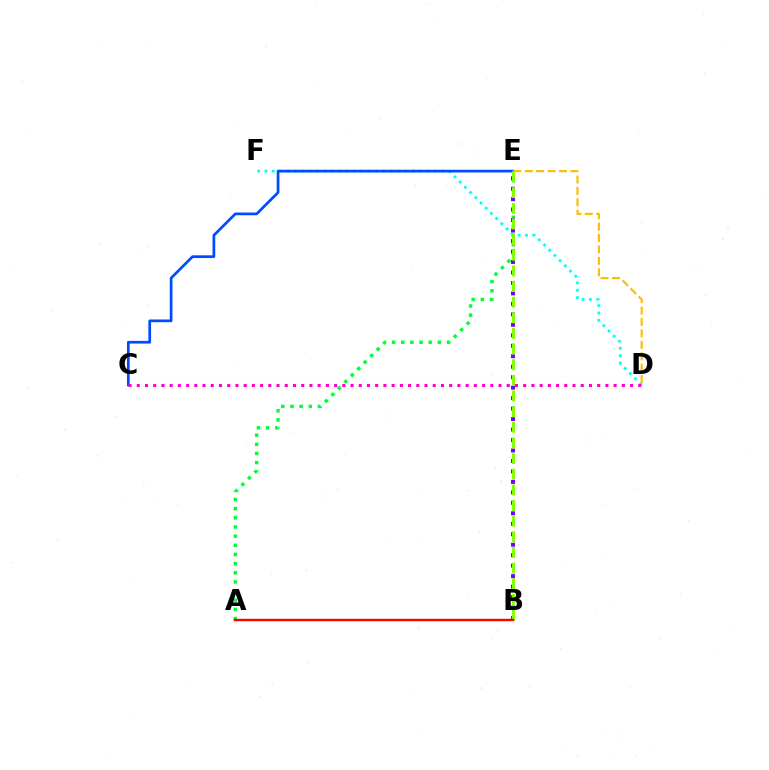{('D', 'F'): [{'color': '#00fff6', 'line_style': 'dotted', 'thickness': 2.0}], ('C', 'E'): [{'color': '#004bff', 'line_style': 'solid', 'thickness': 1.95}], ('A', 'E'): [{'color': '#00ff39', 'line_style': 'dotted', 'thickness': 2.49}], ('C', 'D'): [{'color': '#ff00cf', 'line_style': 'dotted', 'thickness': 2.23}], ('B', 'E'): [{'color': '#7200ff', 'line_style': 'dotted', 'thickness': 2.85}, {'color': '#84ff00', 'line_style': 'dashed', 'thickness': 2.13}], ('A', 'B'): [{'color': '#ff0000', 'line_style': 'solid', 'thickness': 1.72}], ('D', 'E'): [{'color': '#ffbd00', 'line_style': 'dashed', 'thickness': 1.55}]}